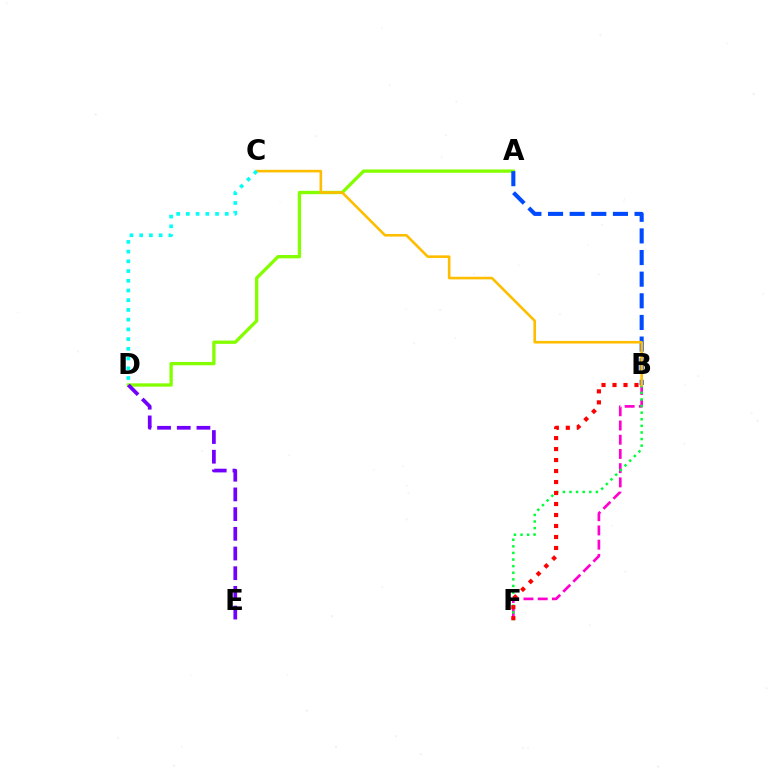{('A', 'D'): [{'color': '#84ff00', 'line_style': 'solid', 'thickness': 2.39}], ('B', 'F'): [{'color': '#ff00cf', 'line_style': 'dashed', 'thickness': 1.93}, {'color': '#00ff39', 'line_style': 'dotted', 'thickness': 1.79}, {'color': '#ff0000', 'line_style': 'dotted', 'thickness': 2.99}], ('A', 'B'): [{'color': '#004bff', 'line_style': 'dashed', 'thickness': 2.94}], ('B', 'C'): [{'color': '#ffbd00', 'line_style': 'solid', 'thickness': 1.88}], ('D', 'E'): [{'color': '#7200ff', 'line_style': 'dashed', 'thickness': 2.68}], ('C', 'D'): [{'color': '#00fff6', 'line_style': 'dotted', 'thickness': 2.64}]}